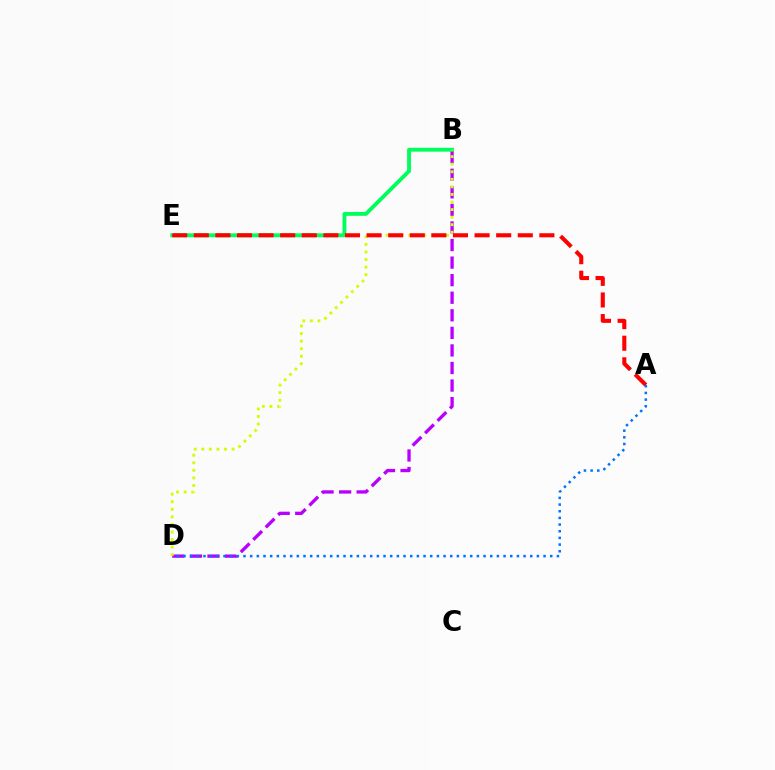{('B', 'D'): [{'color': '#b900ff', 'line_style': 'dashed', 'thickness': 2.39}, {'color': '#d1ff00', 'line_style': 'dotted', 'thickness': 2.05}], ('B', 'E'): [{'color': '#00ff5c', 'line_style': 'solid', 'thickness': 2.79}], ('A', 'E'): [{'color': '#ff0000', 'line_style': 'dashed', 'thickness': 2.93}], ('A', 'D'): [{'color': '#0074ff', 'line_style': 'dotted', 'thickness': 1.81}]}